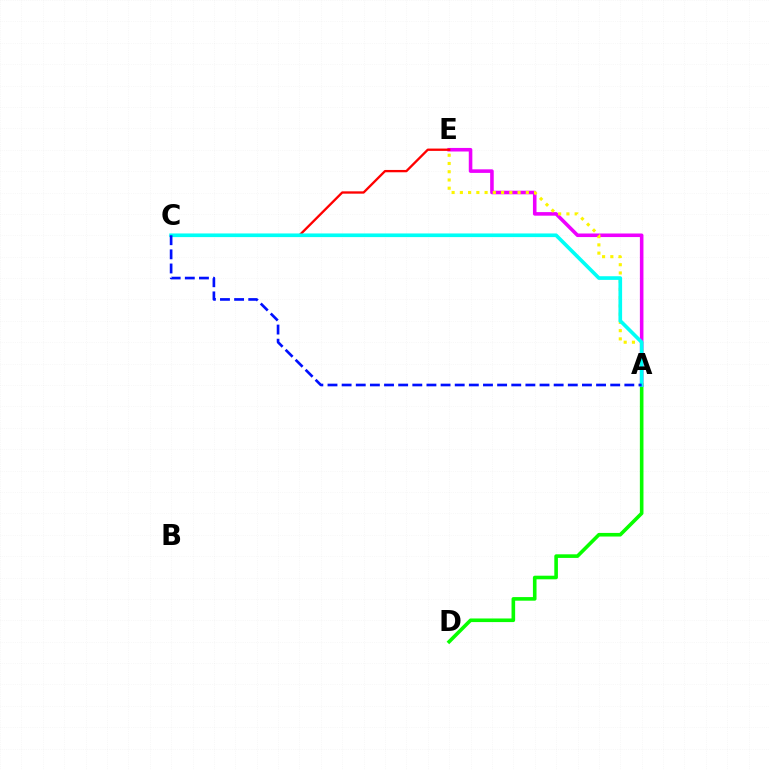{('A', 'D'): [{'color': '#08ff00', 'line_style': 'solid', 'thickness': 2.6}], ('A', 'E'): [{'color': '#ee00ff', 'line_style': 'solid', 'thickness': 2.57}, {'color': '#fcf500', 'line_style': 'dotted', 'thickness': 2.24}], ('C', 'E'): [{'color': '#ff0000', 'line_style': 'solid', 'thickness': 1.67}], ('A', 'C'): [{'color': '#00fff6', 'line_style': 'solid', 'thickness': 2.63}, {'color': '#0010ff', 'line_style': 'dashed', 'thickness': 1.92}]}